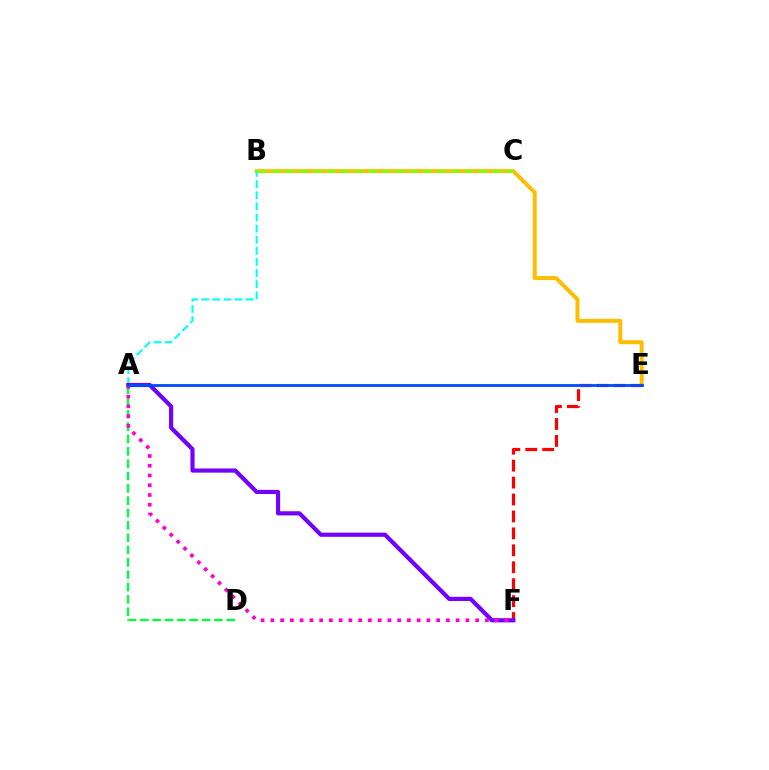{('B', 'E'): [{'color': '#ffbd00', 'line_style': 'solid', 'thickness': 2.86}], ('A', 'D'): [{'color': '#00ff39', 'line_style': 'dashed', 'thickness': 1.68}], ('B', 'C'): [{'color': '#84ff00', 'line_style': 'dashed', 'thickness': 1.87}], ('A', 'B'): [{'color': '#00fff6', 'line_style': 'dashed', 'thickness': 1.51}], ('E', 'F'): [{'color': '#ff0000', 'line_style': 'dashed', 'thickness': 2.3}], ('A', 'F'): [{'color': '#7200ff', 'line_style': 'solid', 'thickness': 3.0}, {'color': '#ff00cf', 'line_style': 'dotted', 'thickness': 2.65}], ('A', 'E'): [{'color': '#004bff', 'line_style': 'solid', 'thickness': 2.01}]}